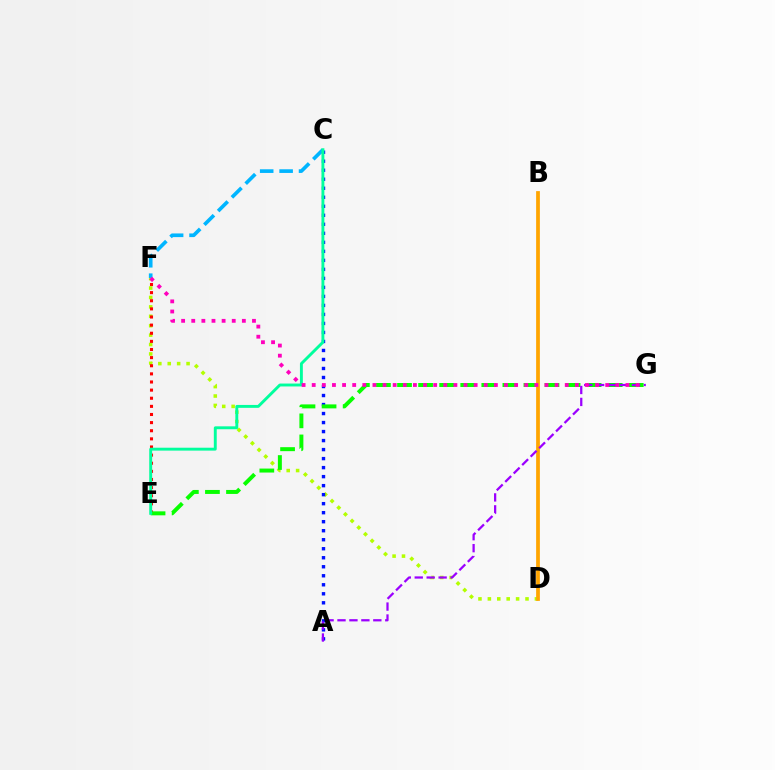{('D', 'F'): [{'color': '#b3ff00', 'line_style': 'dotted', 'thickness': 2.56}], ('A', 'C'): [{'color': '#0010ff', 'line_style': 'dotted', 'thickness': 2.45}], ('E', 'F'): [{'color': '#ff0000', 'line_style': 'dotted', 'thickness': 2.21}], ('E', 'G'): [{'color': '#08ff00', 'line_style': 'dashed', 'thickness': 2.86}], ('B', 'D'): [{'color': '#ffa500', 'line_style': 'solid', 'thickness': 2.69}], ('A', 'G'): [{'color': '#9b00ff', 'line_style': 'dashed', 'thickness': 1.62}], ('C', 'F'): [{'color': '#00b5ff', 'line_style': 'dashed', 'thickness': 2.64}], ('C', 'E'): [{'color': '#00ff9d', 'line_style': 'solid', 'thickness': 2.09}], ('F', 'G'): [{'color': '#ff00bd', 'line_style': 'dotted', 'thickness': 2.75}]}